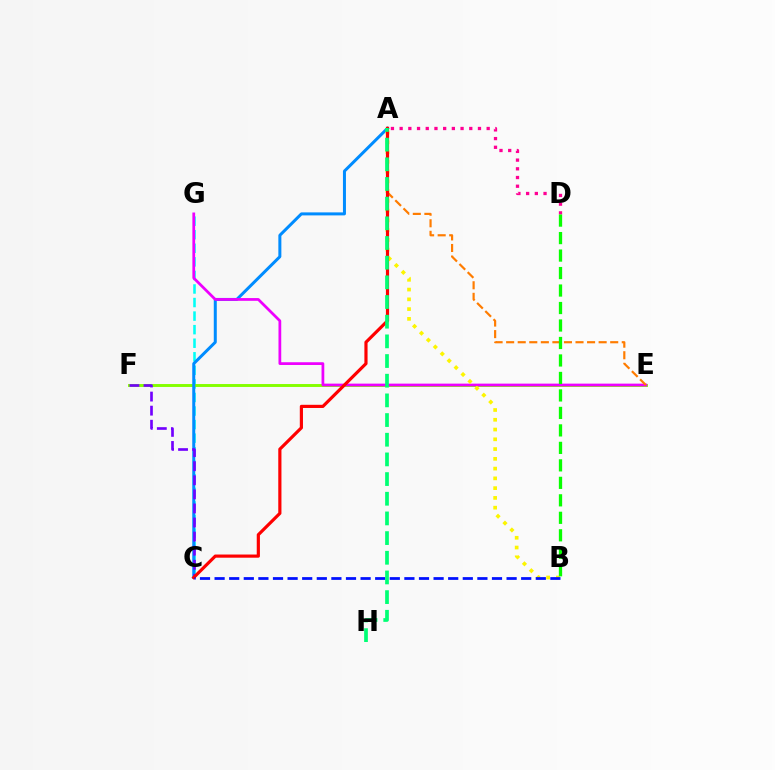{('A', 'D'): [{'color': '#ff0094', 'line_style': 'dotted', 'thickness': 2.36}], ('C', 'G'): [{'color': '#00fff6', 'line_style': 'dashed', 'thickness': 1.84}], ('E', 'F'): [{'color': '#84ff00', 'line_style': 'solid', 'thickness': 2.1}], ('A', 'C'): [{'color': '#008cff', 'line_style': 'solid', 'thickness': 2.16}, {'color': '#ff0000', 'line_style': 'solid', 'thickness': 2.29}], ('C', 'F'): [{'color': '#7200ff', 'line_style': 'dashed', 'thickness': 1.91}], ('E', 'G'): [{'color': '#ee00ff', 'line_style': 'solid', 'thickness': 1.98}], ('A', 'E'): [{'color': '#ff7c00', 'line_style': 'dashed', 'thickness': 1.57}], ('A', 'B'): [{'color': '#fcf500', 'line_style': 'dotted', 'thickness': 2.65}], ('B', 'D'): [{'color': '#08ff00', 'line_style': 'dashed', 'thickness': 2.38}], ('B', 'C'): [{'color': '#0010ff', 'line_style': 'dashed', 'thickness': 1.98}], ('A', 'H'): [{'color': '#00ff74', 'line_style': 'dashed', 'thickness': 2.67}]}